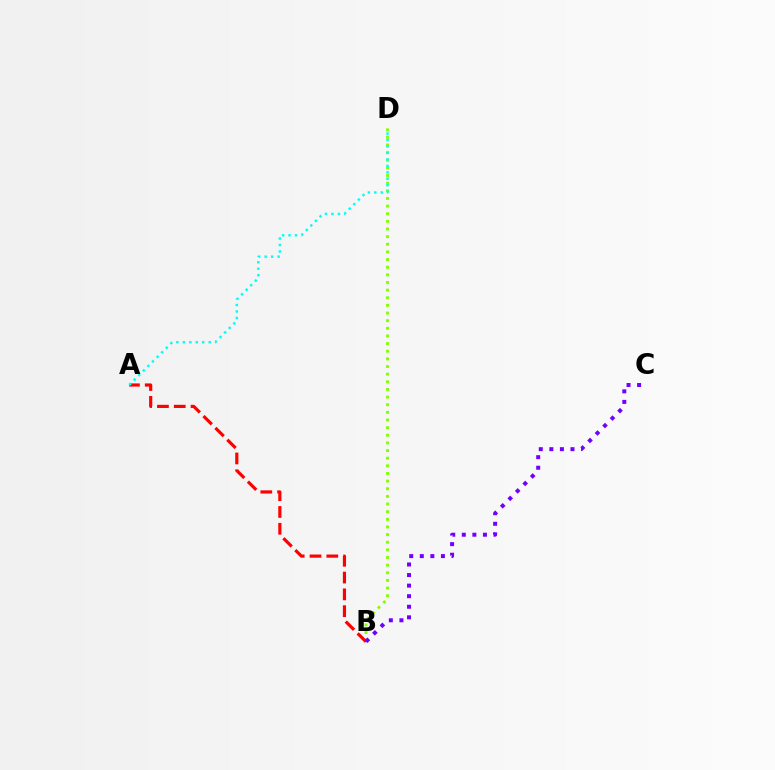{('B', 'D'): [{'color': '#84ff00', 'line_style': 'dotted', 'thickness': 2.08}], ('A', 'B'): [{'color': '#ff0000', 'line_style': 'dashed', 'thickness': 2.28}], ('A', 'D'): [{'color': '#00fff6', 'line_style': 'dotted', 'thickness': 1.76}], ('B', 'C'): [{'color': '#7200ff', 'line_style': 'dotted', 'thickness': 2.87}]}